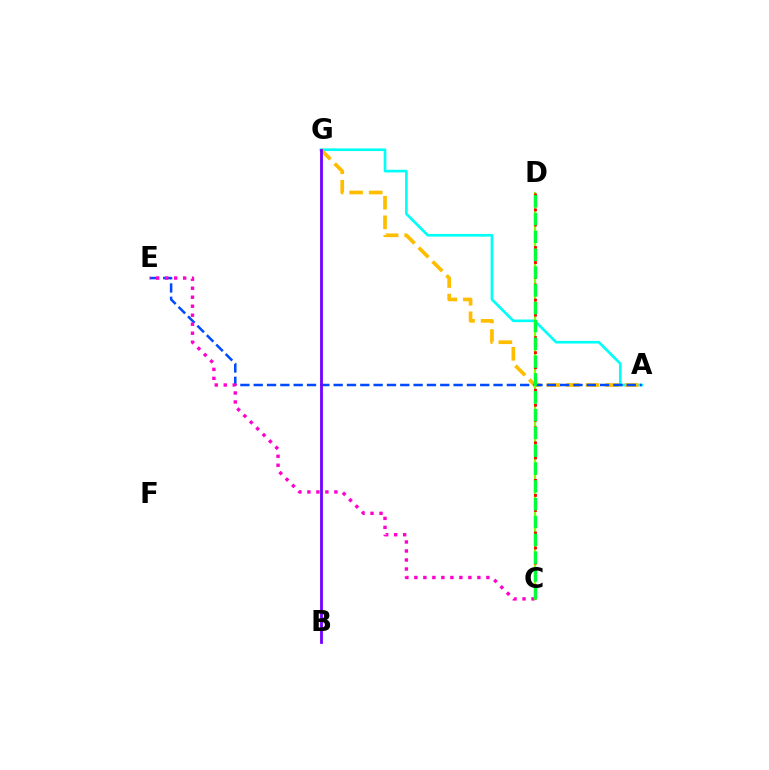{('A', 'G'): [{'color': '#00fff6', 'line_style': 'solid', 'thickness': 1.91}, {'color': '#ffbd00', 'line_style': 'dashed', 'thickness': 2.66}], ('A', 'E'): [{'color': '#004bff', 'line_style': 'dashed', 'thickness': 1.81}], ('C', 'E'): [{'color': '#ff00cf', 'line_style': 'dotted', 'thickness': 2.45}], ('C', 'D'): [{'color': '#84ff00', 'line_style': 'solid', 'thickness': 1.6}, {'color': '#ff0000', 'line_style': 'dotted', 'thickness': 2.04}, {'color': '#00ff39', 'line_style': 'dashed', 'thickness': 2.42}], ('B', 'G'): [{'color': '#7200ff', 'line_style': 'solid', 'thickness': 2.02}]}